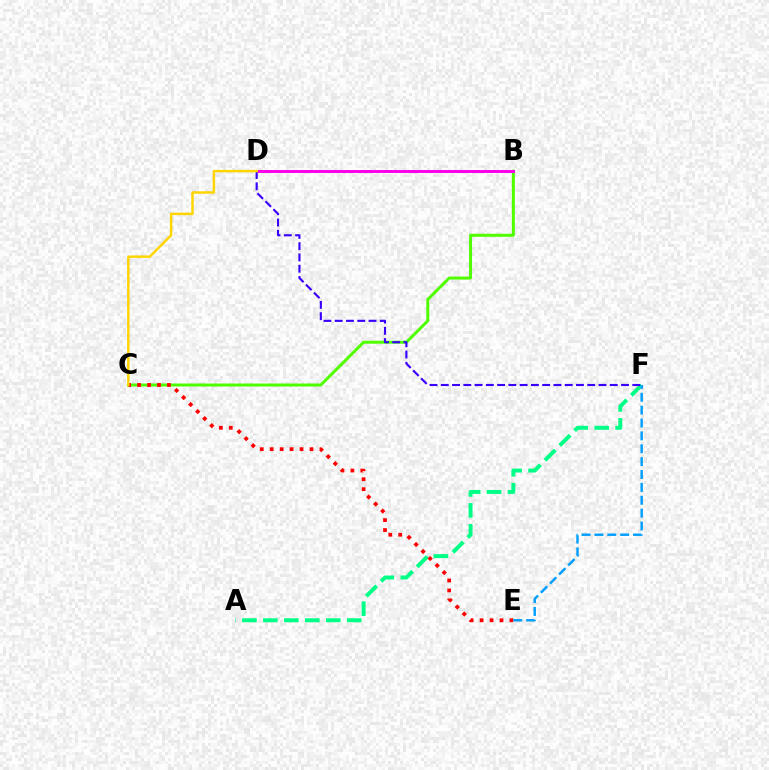{('A', 'F'): [{'color': '#00ff86', 'line_style': 'dashed', 'thickness': 2.85}], ('B', 'C'): [{'color': '#4fff00', 'line_style': 'solid', 'thickness': 2.15}], ('B', 'D'): [{'color': '#ff00ed', 'line_style': 'solid', 'thickness': 2.14}], ('D', 'F'): [{'color': '#3700ff', 'line_style': 'dashed', 'thickness': 1.53}], ('C', 'E'): [{'color': '#ff0000', 'line_style': 'dotted', 'thickness': 2.7}], ('E', 'F'): [{'color': '#009eff', 'line_style': 'dashed', 'thickness': 1.75}], ('C', 'D'): [{'color': '#ffd500', 'line_style': 'solid', 'thickness': 1.77}]}